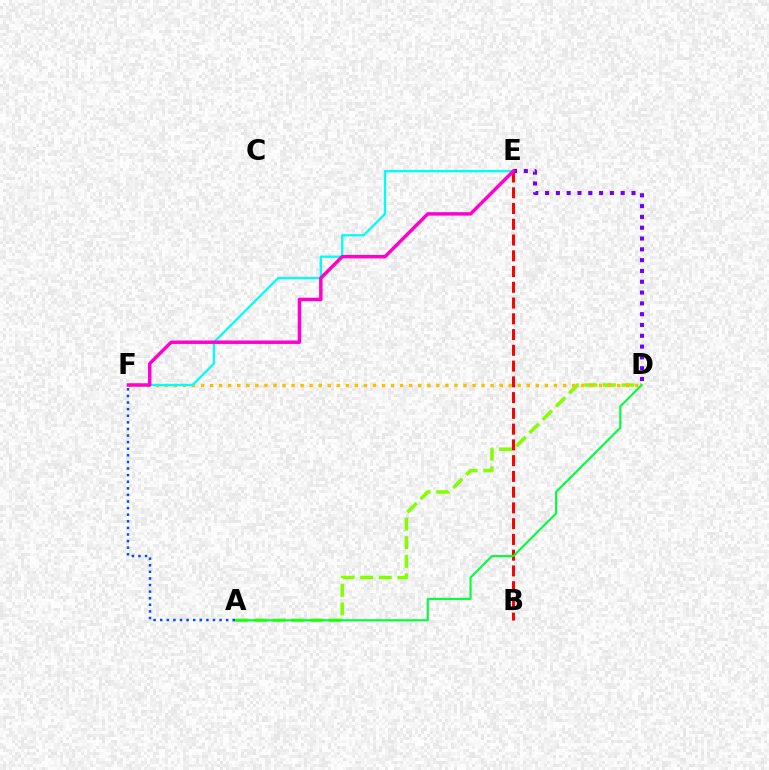{('A', 'D'): [{'color': '#84ff00', 'line_style': 'dashed', 'thickness': 2.53}, {'color': '#00ff39', 'line_style': 'solid', 'thickness': 1.52}], ('D', 'F'): [{'color': '#ffbd00', 'line_style': 'dotted', 'thickness': 2.46}], ('B', 'E'): [{'color': '#ff0000', 'line_style': 'dashed', 'thickness': 2.14}], ('E', 'F'): [{'color': '#00fff6', 'line_style': 'solid', 'thickness': 1.65}, {'color': '#ff00cf', 'line_style': 'solid', 'thickness': 2.48}], ('A', 'F'): [{'color': '#004bff', 'line_style': 'dotted', 'thickness': 1.79}], ('D', 'E'): [{'color': '#7200ff', 'line_style': 'dotted', 'thickness': 2.94}]}